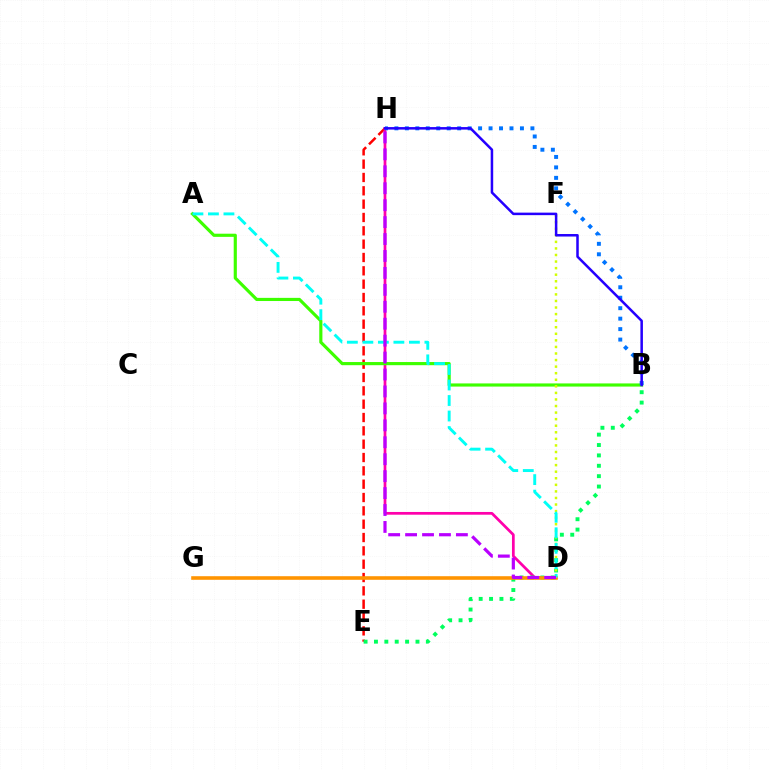{('E', 'H'): [{'color': '#ff0000', 'line_style': 'dashed', 'thickness': 1.81}], ('D', 'H'): [{'color': '#ff00ac', 'line_style': 'solid', 'thickness': 1.97}, {'color': '#b900ff', 'line_style': 'dashed', 'thickness': 2.3}], ('B', 'E'): [{'color': '#00ff5c', 'line_style': 'dotted', 'thickness': 2.82}], ('A', 'B'): [{'color': '#3dff00', 'line_style': 'solid', 'thickness': 2.27}], ('D', 'G'): [{'color': '#ff9400', 'line_style': 'solid', 'thickness': 2.59}], ('B', 'H'): [{'color': '#0074ff', 'line_style': 'dotted', 'thickness': 2.84}, {'color': '#2500ff', 'line_style': 'solid', 'thickness': 1.81}], ('D', 'F'): [{'color': '#d1ff00', 'line_style': 'dotted', 'thickness': 1.78}], ('A', 'D'): [{'color': '#00fff6', 'line_style': 'dashed', 'thickness': 2.11}]}